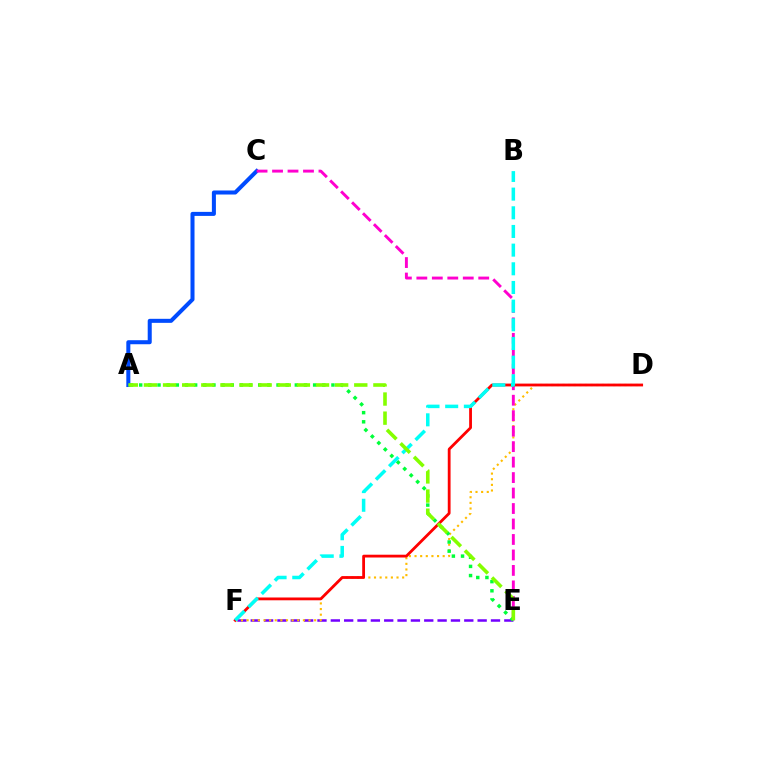{('E', 'F'): [{'color': '#7200ff', 'line_style': 'dashed', 'thickness': 1.81}], ('A', 'C'): [{'color': '#004bff', 'line_style': 'solid', 'thickness': 2.9}], ('D', 'F'): [{'color': '#ffbd00', 'line_style': 'dotted', 'thickness': 1.53}, {'color': '#ff0000', 'line_style': 'solid', 'thickness': 2.02}], ('C', 'E'): [{'color': '#ff00cf', 'line_style': 'dashed', 'thickness': 2.1}], ('A', 'E'): [{'color': '#00ff39', 'line_style': 'dotted', 'thickness': 2.49}, {'color': '#84ff00', 'line_style': 'dashed', 'thickness': 2.6}], ('B', 'F'): [{'color': '#00fff6', 'line_style': 'dashed', 'thickness': 2.54}]}